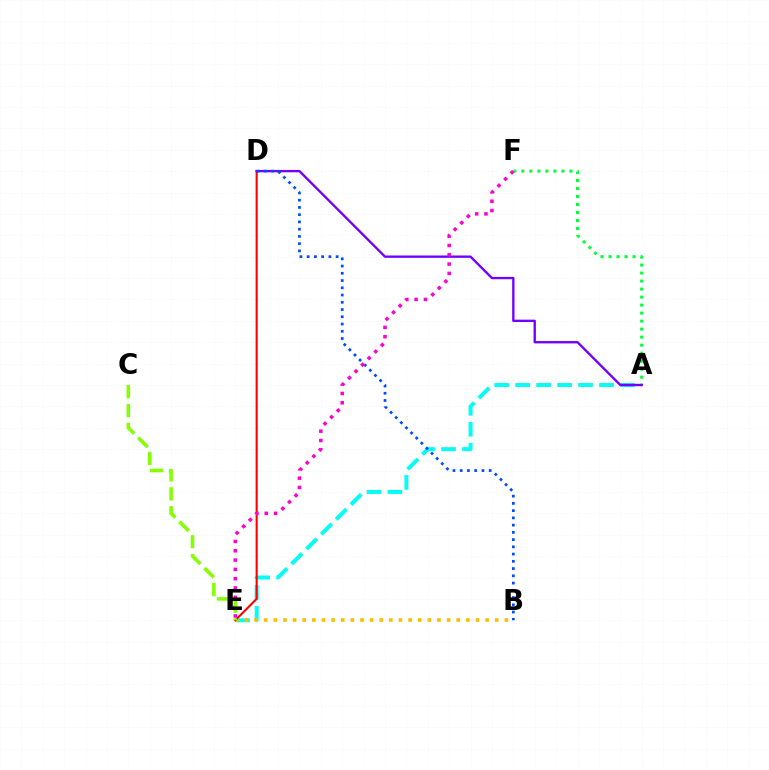{('A', 'E'): [{'color': '#00fff6', 'line_style': 'dashed', 'thickness': 2.85}], ('A', 'F'): [{'color': '#00ff39', 'line_style': 'dotted', 'thickness': 2.18}], ('B', 'E'): [{'color': '#ffbd00', 'line_style': 'dotted', 'thickness': 2.62}], ('D', 'E'): [{'color': '#ff0000', 'line_style': 'solid', 'thickness': 1.51}], ('A', 'D'): [{'color': '#7200ff', 'line_style': 'solid', 'thickness': 1.7}], ('B', 'D'): [{'color': '#004bff', 'line_style': 'dotted', 'thickness': 1.97}], ('E', 'F'): [{'color': '#ff00cf', 'line_style': 'dotted', 'thickness': 2.53}], ('C', 'E'): [{'color': '#84ff00', 'line_style': 'dashed', 'thickness': 2.57}]}